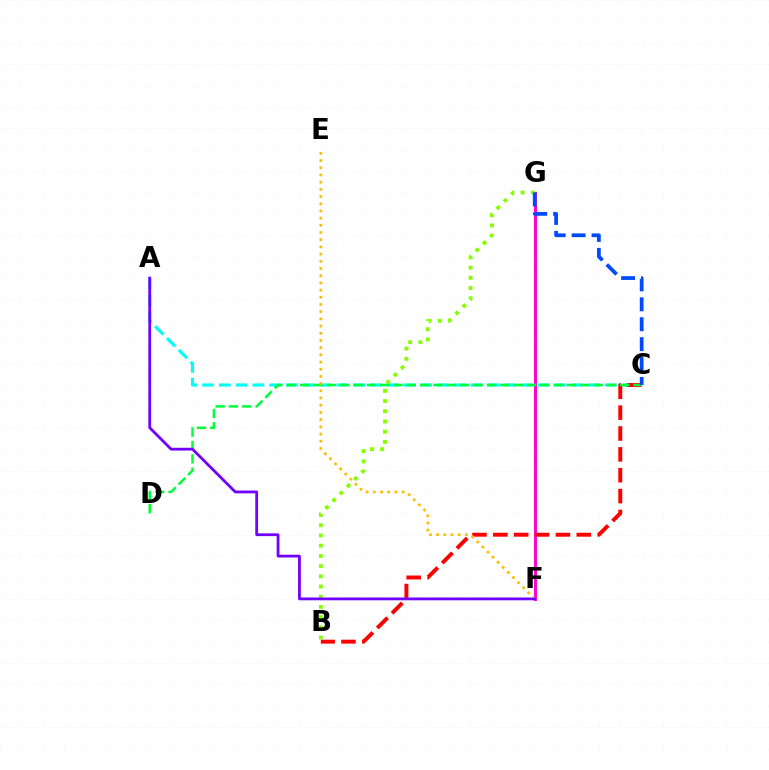{('A', 'C'): [{'color': '#00fff6', 'line_style': 'dashed', 'thickness': 2.28}], ('F', 'G'): [{'color': '#ff00cf', 'line_style': 'solid', 'thickness': 2.12}], ('B', 'C'): [{'color': '#ff0000', 'line_style': 'dashed', 'thickness': 2.83}], ('C', 'D'): [{'color': '#00ff39', 'line_style': 'dashed', 'thickness': 1.81}], ('B', 'G'): [{'color': '#84ff00', 'line_style': 'dotted', 'thickness': 2.77}], ('E', 'F'): [{'color': '#ffbd00', 'line_style': 'dotted', 'thickness': 1.96}], ('A', 'F'): [{'color': '#7200ff', 'line_style': 'solid', 'thickness': 2.01}], ('C', 'G'): [{'color': '#004bff', 'line_style': 'dashed', 'thickness': 2.71}]}